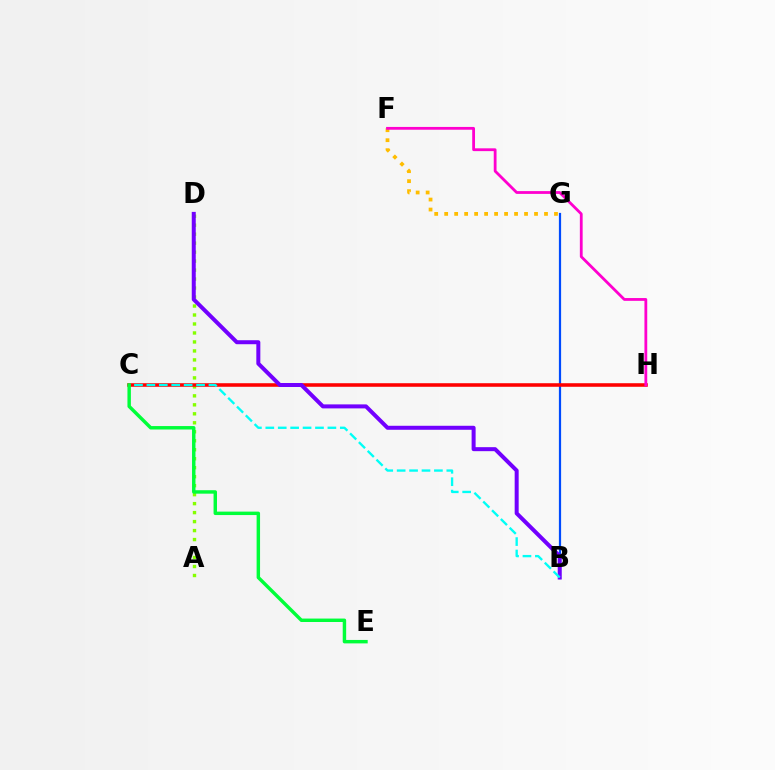{('A', 'D'): [{'color': '#84ff00', 'line_style': 'dotted', 'thickness': 2.44}], ('F', 'G'): [{'color': '#ffbd00', 'line_style': 'dotted', 'thickness': 2.71}], ('B', 'G'): [{'color': '#004bff', 'line_style': 'solid', 'thickness': 1.6}], ('C', 'H'): [{'color': '#ff0000', 'line_style': 'solid', 'thickness': 2.56}], ('F', 'H'): [{'color': '#ff00cf', 'line_style': 'solid', 'thickness': 2.01}], ('B', 'D'): [{'color': '#7200ff', 'line_style': 'solid', 'thickness': 2.88}], ('B', 'C'): [{'color': '#00fff6', 'line_style': 'dashed', 'thickness': 1.69}], ('C', 'E'): [{'color': '#00ff39', 'line_style': 'solid', 'thickness': 2.48}]}